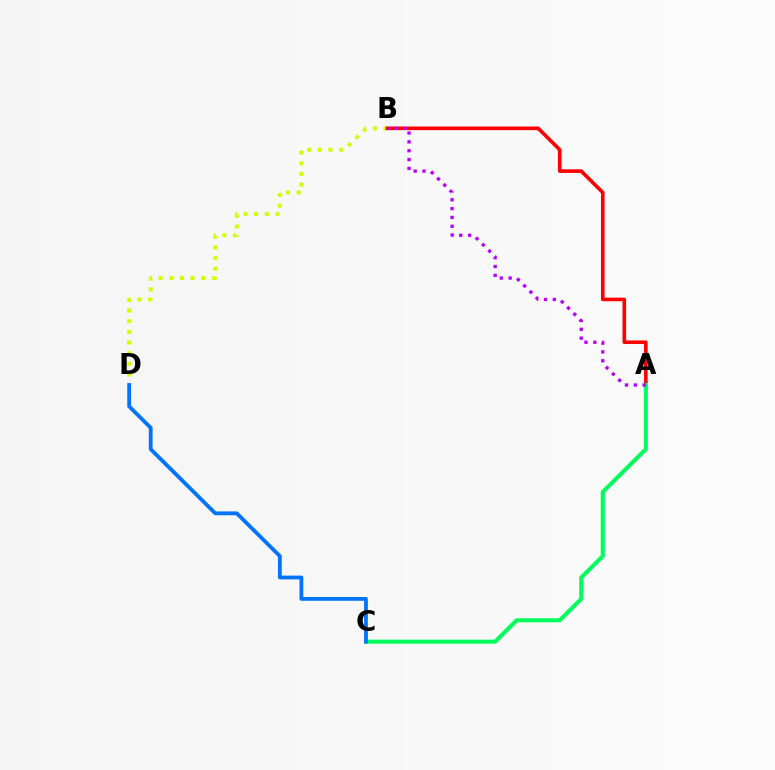{('B', 'D'): [{'color': '#d1ff00', 'line_style': 'dotted', 'thickness': 2.89}], ('A', 'B'): [{'color': '#ff0000', 'line_style': 'solid', 'thickness': 2.6}, {'color': '#b900ff', 'line_style': 'dotted', 'thickness': 2.4}], ('A', 'C'): [{'color': '#00ff5c', 'line_style': 'solid', 'thickness': 2.94}], ('C', 'D'): [{'color': '#0074ff', 'line_style': 'solid', 'thickness': 2.74}]}